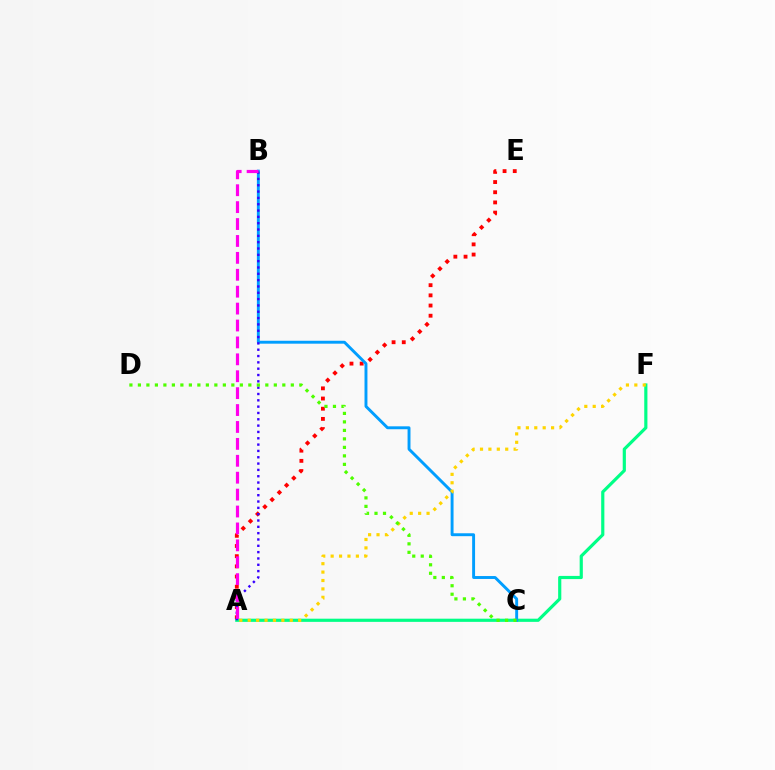{('A', 'E'): [{'color': '#ff0000', 'line_style': 'dotted', 'thickness': 2.77}], ('A', 'F'): [{'color': '#00ff86', 'line_style': 'solid', 'thickness': 2.28}, {'color': '#ffd500', 'line_style': 'dotted', 'thickness': 2.28}], ('B', 'C'): [{'color': '#009eff', 'line_style': 'solid', 'thickness': 2.1}], ('A', 'B'): [{'color': '#3700ff', 'line_style': 'dotted', 'thickness': 1.72}, {'color': '#ff00ed', 'line_style': 'dashed', 'thickness': 2.3}], ('C', 'D'): [{'color': '#4fff00', 'line_style': 'dotted', 'thickness': 2.31}]}